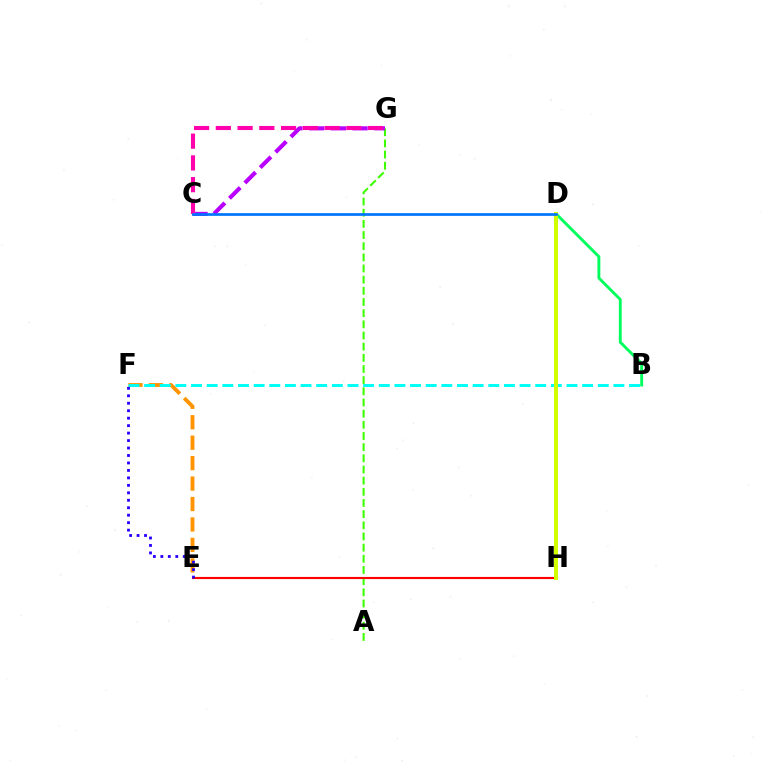{('E', 'F'): [{'color': '#ff9400', 'line_style': 'dashed', 'thickness': 2.78}, {'color': '#2500ff', 'line_style': 'dotted', 'thickness': 2.03}], ('B', 'F'): [{'color': '#00fff6', 'line_style': 'dashed', 'thickness': 2.13}], ('A', 'G'): [{'color': '#3dff00', 'line_style': 'dashed', 'thickness': 1.52}], ('B', 'D'): [{'color': '#00ff5c', 'line_style': 'solid', 'thickness': 2.08}], ('C', 'G'): [{'color': '#b900ff', 'line_style': 'dashed', 'thickness': 2.95}, {'color': '#ff00ac', 'line_style': 'dashed', 'thickness': 2.95}], ('E', 'H'): [{'color': '#ff0000', 'line_style': 'solid', 'thickness': 1.53}], ('D', 'H'): [{'color': '#d1ff00', 'line_style': 'solid', 'thickness': 2.89}], ('C', 'D'): [{'color': '#0074ff', 'line_style': 'solid', 'thickness': 1.95}]}